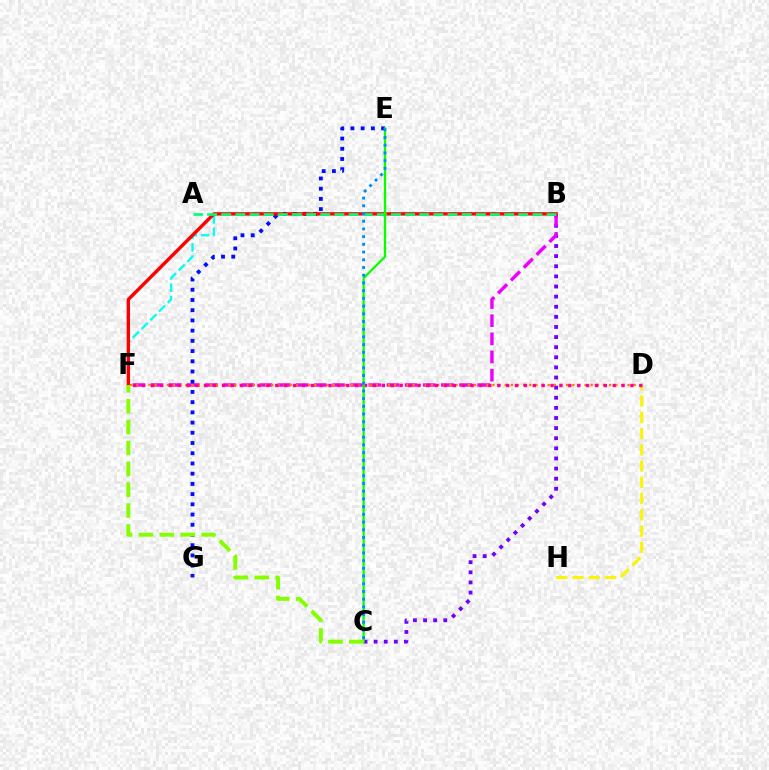{('B', 'C'): [{'color': '#7200ff', 'line_style': 'dotted', 'thickness': 2.75}], ('B', 'F'): [{'color': '#ee00ff', 'line_style': 'dashed', 'thickness': 2.47}, {'color': '#00fff6', 'line_style': 'dashed', 'thickness': 1.67}, {'color': '#ff0000', 'line_style': 'solid', 'thickness': 2.44}], ('D', 'H'): [{'color': '#fcf500', 'line_style': 'dashed', 'thickness': 2.21}], ('E', 'G'): [{'color': '#0010ff', 'line_style': 'dotted', 'thickness': 2.78}], ('D', 'F'): [{'color': '#ff7c00', 'line_style': 'dotted', 'thickness': 1.67}, {'color': '#ff0094', 'line_style': 'dotted', 'thickness': 2.41}], ('A', 'B'): [{'color': '#00ff74', 'line_style': 'dashed', 'thickness': 1.92}], ('C', 'E'): [{'color': '#08ff00', 'line_style': 'solid', 'thickness': 1.64}, {'color': '#008cff', 'line_style': 'dotted', 'thickness': 2.1}], ('C', 'F'): [{'color': '#84ff00', 'line_style': 'dashed', 'thickness': 2.84}]}